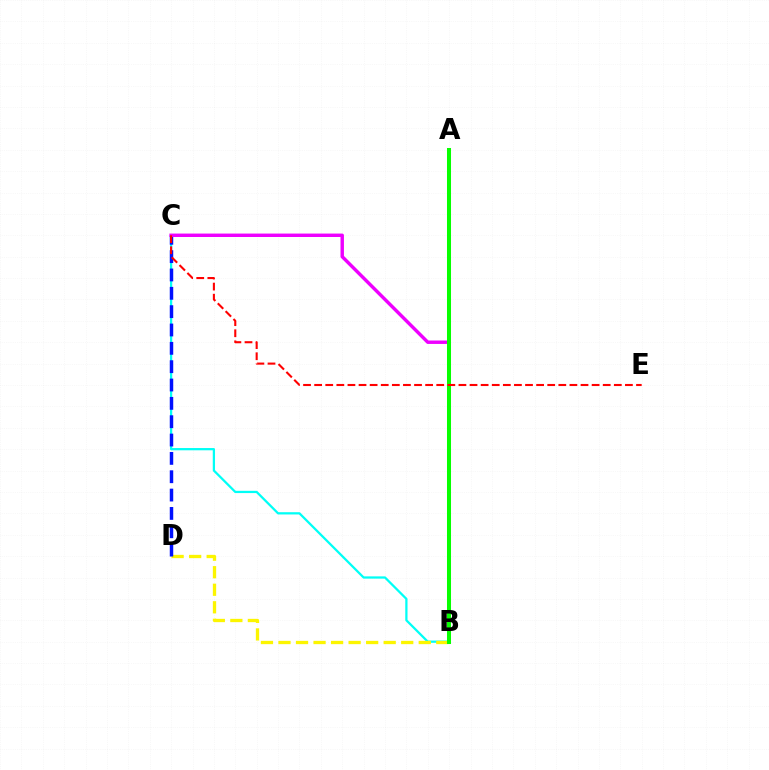{('B', 'C'): [{'color': '#00fff6', 'line_style': 'solid', 'thickness': 1.63}, {'color': '#ee00ff', 'line_style': 'solid', 'thickness': 2.47}], ('B', 'D'): [{'color': '#fcf500', 'line_style': 'dashed', 'thickness': 2.38}], ('C', 'D'): [{'color': '#0010ff', 'line_style': 'dashed', 'thickness': 2.49}], ('A', 'B'): [{'color': '#08ff00', 'line_style': 'solid', 'thickness': 2.9}], ('C', 'E'): [{'color': '#ff0000', 'line_style': 'dashed', 'thickness': 1.51}]}